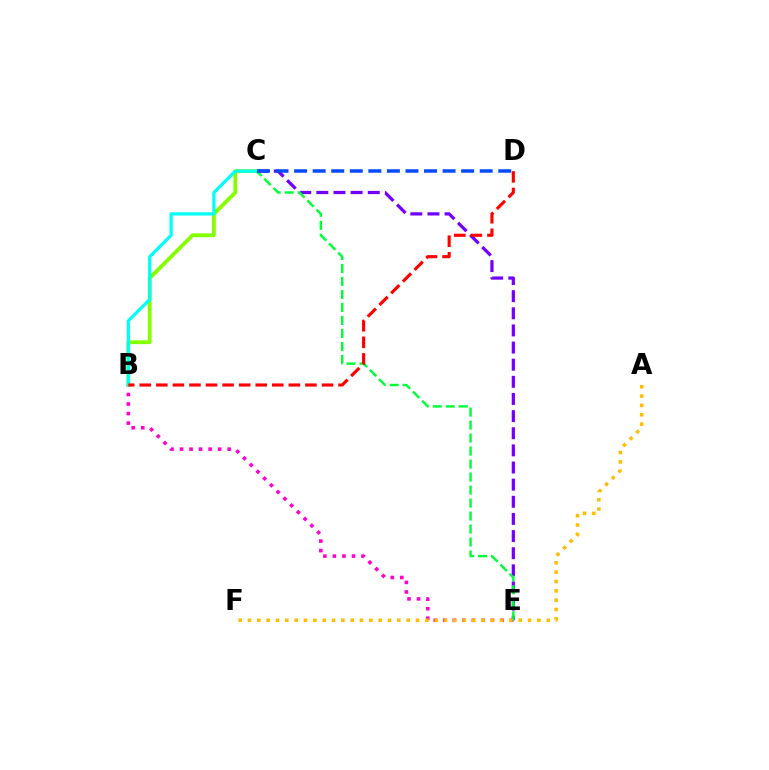{('B', 'E'): [{'color': '#ff00cf', 'line_style': 'dotted', 'thickness': 2.59}], ('C', 'E'): [{'color': '#7200ff', 'line_style': 'dashed', 'thickness': 2.33}, {'color': '#00ff39', 'line_style': 'dashed', 'thickness': 1.77}], ('B', 'C'): [{'color': '#84ff00', 'line_style': 'solid', 'thickness': 2.73}, {'color': '#00fff6', 'line_style': 'solid', 'thickness': 2.33}], ('A', 'F'): [{'color': '#ffbd00', 'line_style': 'dotted', 'thickness': 2.54}], ('C', 'D'): [{'color': '#004bff', 'line_style': 'dashed', 'thickness': 2.52}], ('B', 'D'): [{'color': '#ff0000', 'line_style': 'dashed', 'thickness': 2.25}]}